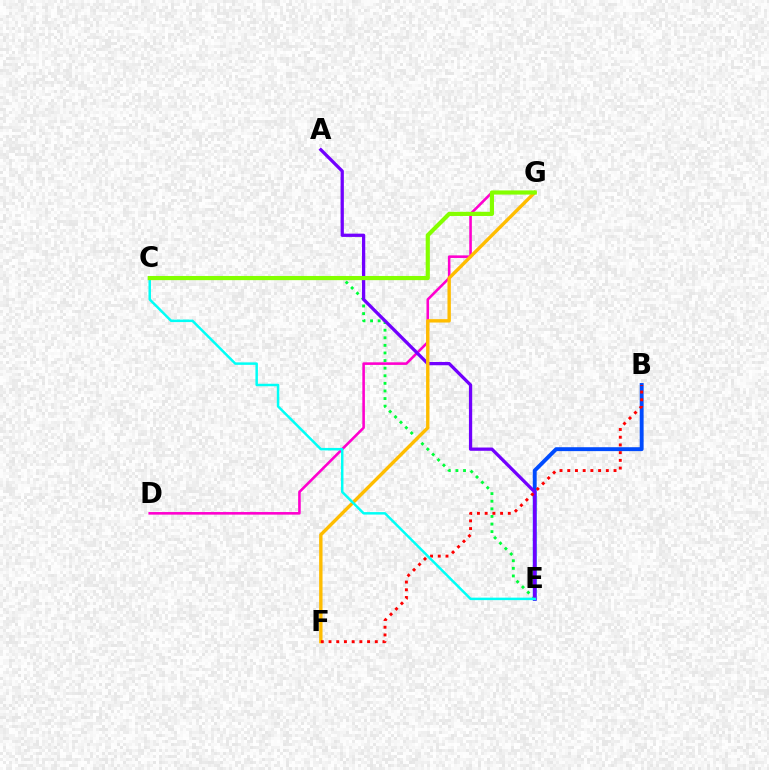{('D', 'G'): [{'color': '#ff00cf', 'line_style': 'solid', 'thickness': 1.87}], ('B', 'E'): [{'color': '#004bff', 'line_style': 'solid', 'thickness': 2.81}], ('C', 'E'): [{'color': '#00ff39', 'line_style': 'dotted', 'thickness': 2.06}, {'color': '#00fff6', 'line_style': 'solid', 'thickness': 1.79}], ('A', 'E'): [{'color': '#7200ff', 'line_style': 'solid', 'thickness': 2.35}], ('F', 'G'): [{'color': '#ffbd00', 'line_style': 'solid', 'thickness': 2.44}], ('B', 'F'): [{'color': '#ff0000', 'line_style': 'dotted', 'thickness': 2.1}], ('C', 'G'): [{'color': '#84ff00', 'line_style': 'solid', 'thickness': 3.0}]}